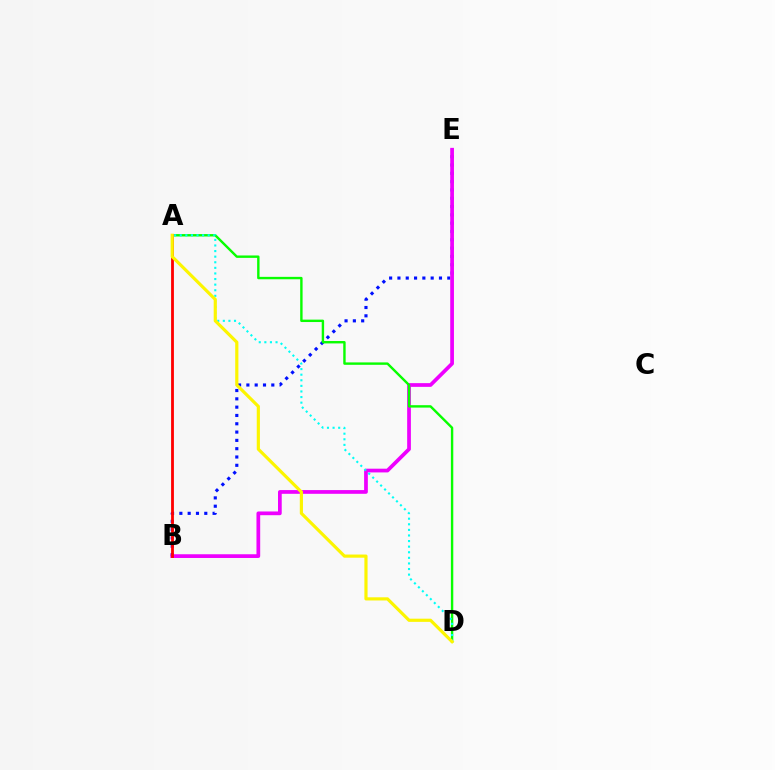{('B', 'E'): [{'color': '#0010ff', 'line_style': 'dotted', 'thickness': 2.26}, {'color': '#ee00ff', 'line_style': 'solid', 'thickness': 2.68}], ('A', 'D'): [{'color': '#08ff00', 'line_style': 'solid', 'thickness': 1.73}, {'color': '#00fff6', 'line_style': 'dotted', 'thickness': 1.52}, {'color': '#fcf500', 'line_style': 'solid', 'thickness': 2.28}], ('A', 'B'): [{'color': '#ff0000', 'line_style': 'solid', 'thickness': 2.02}]}